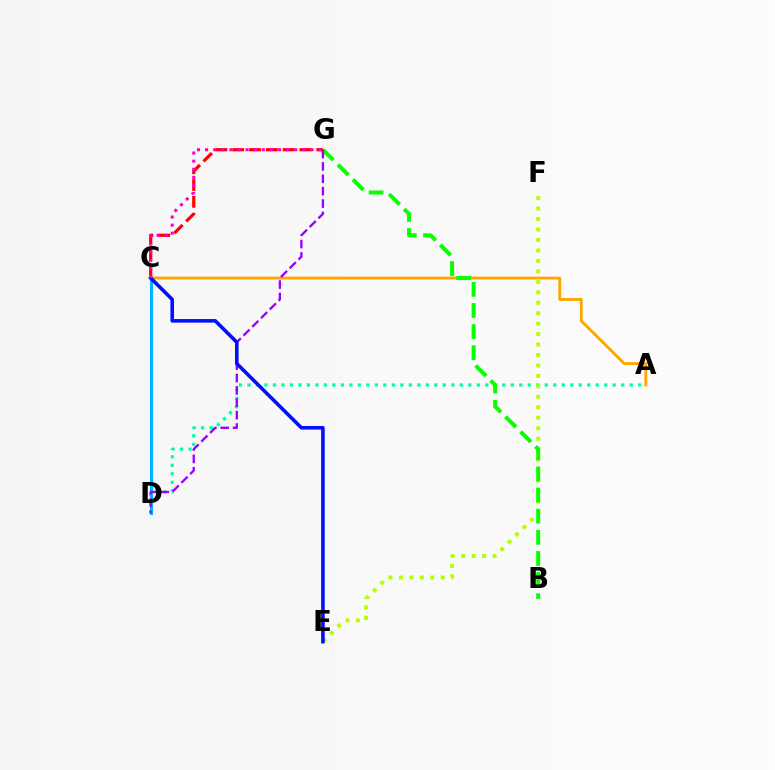{('A', 'D'): [{'color': '#00ff9d', 'line_style': 'dotted', 'thickness': 2.31}], ('C', 'D'): [{'color': '#00b5ff', 'line_style': 'solid', 'thickness': 2.18}], ('A', 'C'): [{'color': '#ffa500', 'line_style': 'solid', 'thickness': 2.06}], ('E', 'F'): [{'color': '#b3ff00', 'line_style': 'dotted', 'thickness': 2.84}], ('B', 'G'): [{'color': '#08ff00', 'line_style': 'dashed', 'thickness': 2.87}], ('D', 'G'): [{'color': '#9b00ff', 'line_style': 'dashed', 'thickness': 1.68}], ('C', 'G'): [{'color': '#ff0000', 'line_style': 'dashed', 'thickness': 2.28}, {'color': '#ff00bd', 'line_style': 'dotted', 'thickness': 2.2}], ('C', 'E'): [{'color': '#0010ff', 'line_style': 'solid', 'thickness': 2.58}]}